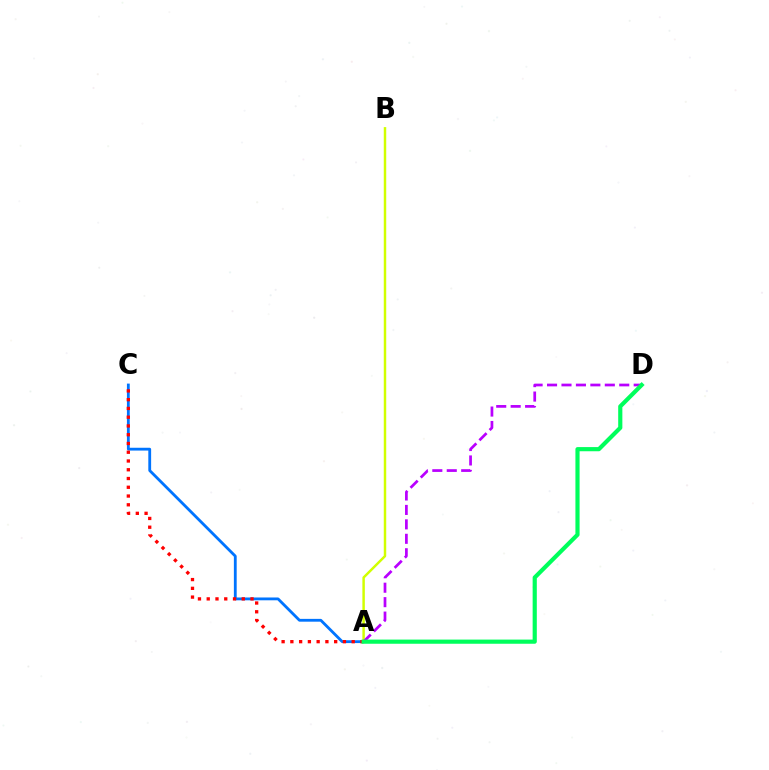{('A', 'B'): [{'color': '#d1ff00', 'line_style': 'solid', 'thickness': 1.77}], ('A', 'C'): [{'color': '#0074ff', 'line_style': 'solid', 'thickness': 2.03}, {'color': '#ff0000', 'line_style': 'dotted', 'thickness': 2.38}], ('A', 'D'): [{'color': '#b900ff', 'line_style': 'dashed', 'thickness': 1.96}, {'color': '#00ff5c', 'line_style': 'solid', 'thickness': 3.0}]}